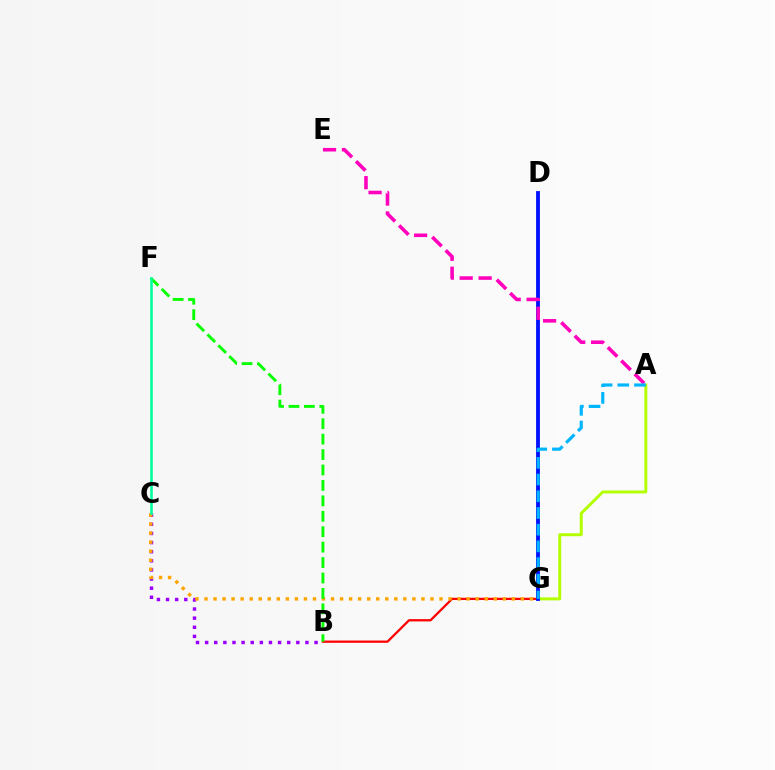{('B', 'C'): [{'color': '#9b00ff', 'line_style': 'dotted', 'thickness': 2.48}], ('B', 'G'): [{'color': '#ff0000', 'line_style': 'solid', 'thickness': 1.63}], ('C', 'G'): [{'color': '#ffa500', 'line_style': 'dotted', 'thickness': 2.46}], ('A', 'G'): [{'color': '#b3ff00', 'line_style': 'solid', 'thickness': 2.13}, {'color': '#00b5ff', 'line_style': 'dashed', 'thickness': 2.27}], ('D', 'G'): [{'color': '#0010ff', 'line_style': 'solid', 'thickness': 2.75}], ('B', 'F'): [{'color': '#08ff00', 'line_style': 'dashed', 'thickness': 2.1}], ('A', 'E'): [{'color': '#ff00bd', 'line_style': 'dashed', 'thickness': 2.57}], ('C', 'F'): [{'color': '#00ff9d', 'line_style': 'solid', 'thickness': 1.86}]}